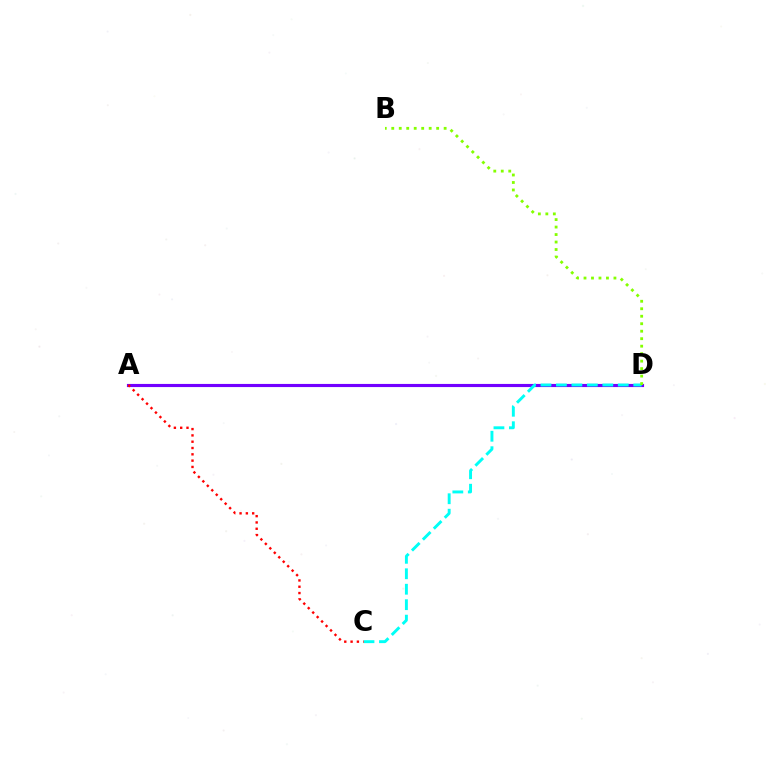{('A', 'D'): [{'color': '#7200ff', 'line_style': 'solid', 'thickness': 2.26}], ('C', 'D'): [{'color': '#00fff6', 'line_style': 'dashed', 'thickness': 2.1}], ('B', 'D'): [{'color': '#84ff00', 'line_style': 'dotted', 'thickness': 2.03}], ('A', 'C'): [{'color': '#ff0000', 'line_style': 'dotted', 'thickness': 1.71}]}